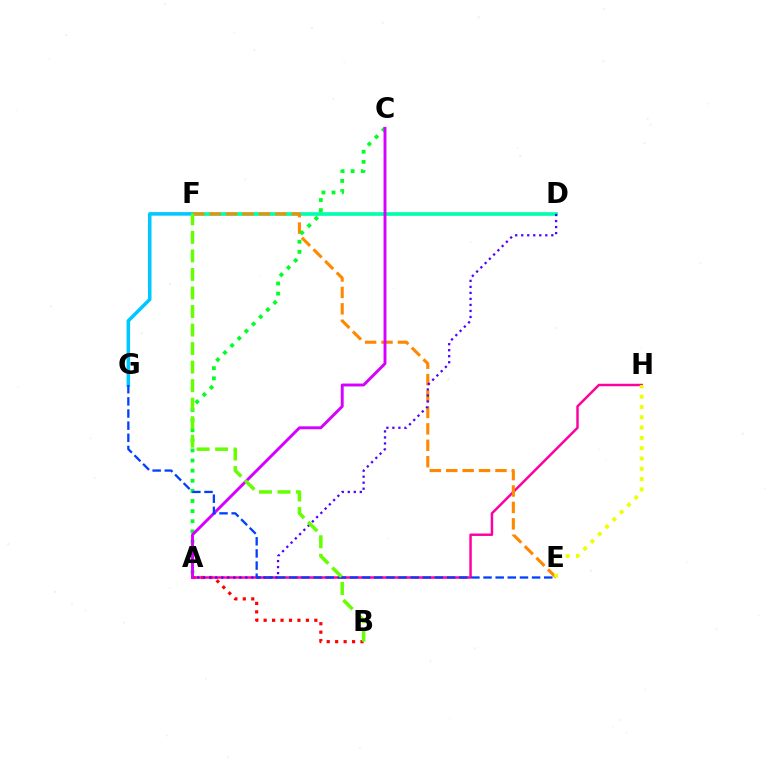{('A', 'B'): [{'color': '#ff0000', 'line_style': 'dotted', 'thickness': 2.29}], ('F', 'G'): [{'color': '#00c7ff', 'line_style': 'solid', 'thickness': 2.55}], ('D', 'F'): [{'color': '#00ffaf', 'line_style': 'solid', 'thickness': 2.65}], ('A', 'H'): [{'color': '#ff00a0', 'line_style': 'solid', 'thickness': 1.78}], ('E', 'F'): [{'color': '#ff8800', 'line_style': 'dashed', 'thickness': 2.23}], ('A', 'C'): [{'color': '#00ff27', 'line_style': 'dotted', 'thickness': 2.75}, {'color': '#d600ff', 'line_style': 'solid', 'thickness': 2.1}], ('E', 'H'): [{'color': '#eeff00', 'line_style': 'dotted', 'thickness': 2.8}], ('A', 'D'): [{'color': '#4f00ff', 'line_style': 'dotted', 'thickness': 1.63}], ('E', 'G'): [{'color': '#003fff', 'line_style': 'dashed', 'thickness': 1.65}], ('B', 'F'): [{'color': '#66ff00', 'line_style': 'dashed', 'thickness': 2.52}]}